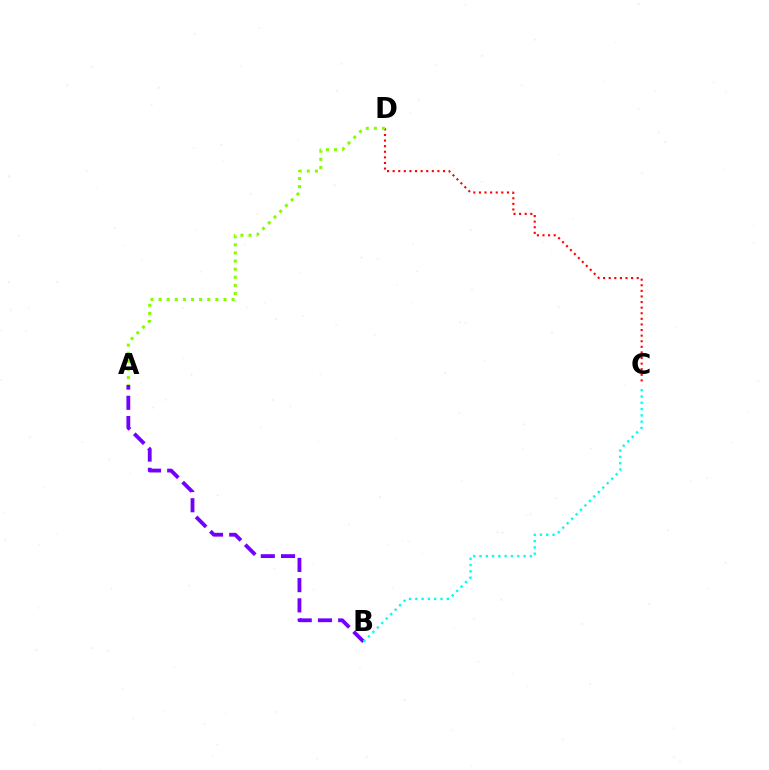{('C', 'D'): [{'color': '#ff0000', 'line_style': 'dotted', 'thickness': 1.52}], ('A', 'D'): [{'color': '#84ff00', 'line_style': 'dotted', 'thickness': 2.2}], ('A', 'B'): [{'color': '#7200ff', 'line_style': 'dashed', 'thickness': 2.75}], ('B', 'C'): [{'color': '#00fff6', 'line_style': 'dotted', 'thickness': 1.71}]}